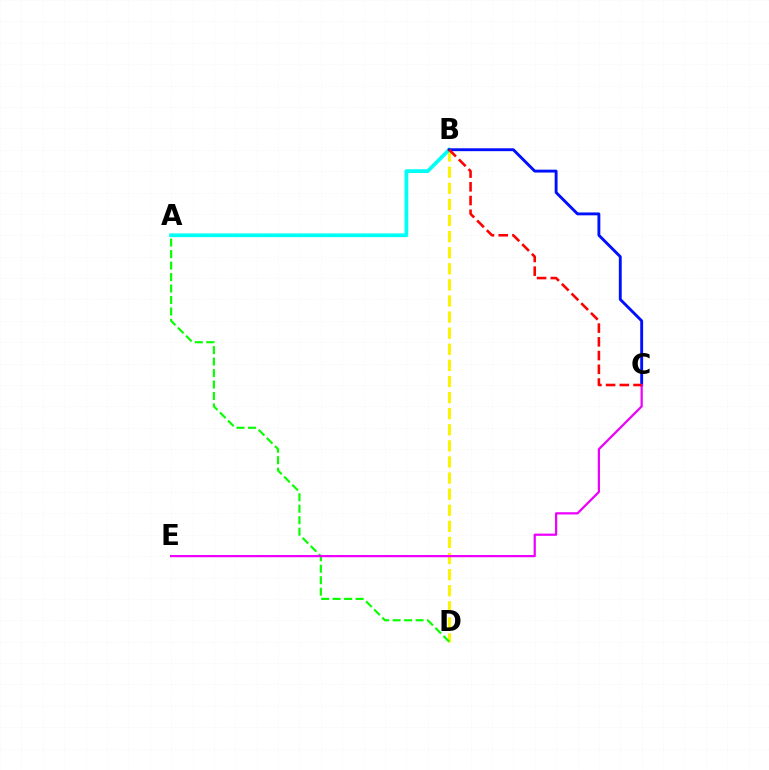{('B', 'D'): [{'color': '#fcf500', 'line_style': 'dashed', 'thickness': 2.19}], ('A', 'B'): [{'color': '#00fff6', 'line_style': 'solid', 'thickness': 2.71}], ('B', 'C'): [{'color': '#0010ff', 'line_style': 'solid', 'thickness': 2.07}, {'color': '#ff0000', 'line_style': 'dashed', 'thickness': 1.86}], ('A', 'D'): [{'color': '#08ff00', 'line_style': 'dashed', 'thickness': 1.56}], ('C', 'E'): [{'color': '#ee00ff', 'line_style': 'solid', 'thickness': 1.61}]}